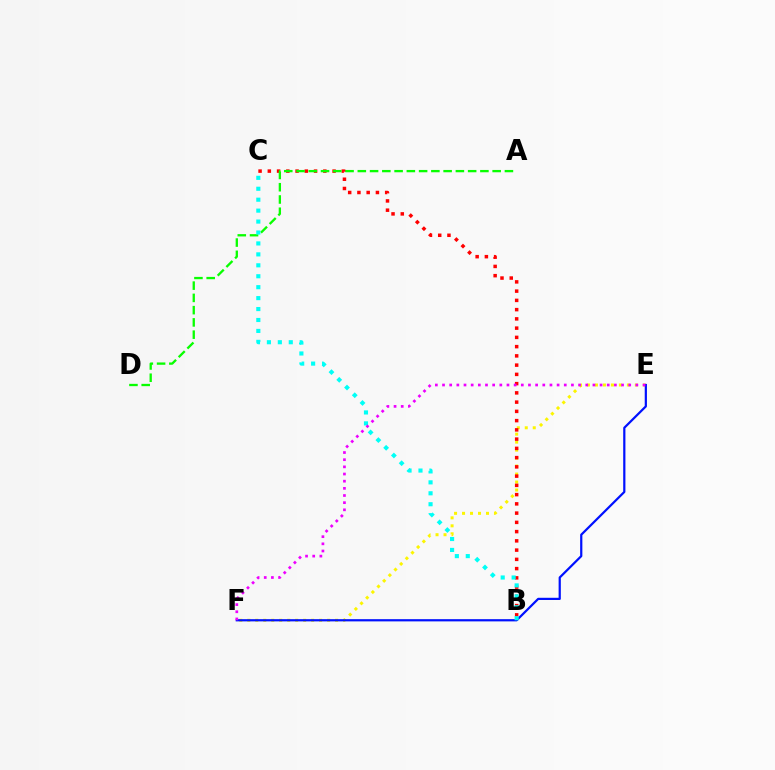{('E', 'F'): [{'color': '#fcf500', 'line_style': 'dotted', 'thickness': 2.17}, {'color': '#0010ff', 'line_style': 'solid', 'thickness': 1.59}, {'color': '#ee00ff', 'line_style': 'dotted', 'thickness': 1.95}], ('B', 'C'): [{'color': '#ff0000', 'line_style': 'dotted', 'thickness': 2.51}, {'color': '#00fff6', 'line_style': 'dotted', 'thickness': 2.97}], ('A', 'D'): [{'color': '#08ff00', 'line_style': 'dashed', 'thickness': 1.67}]}